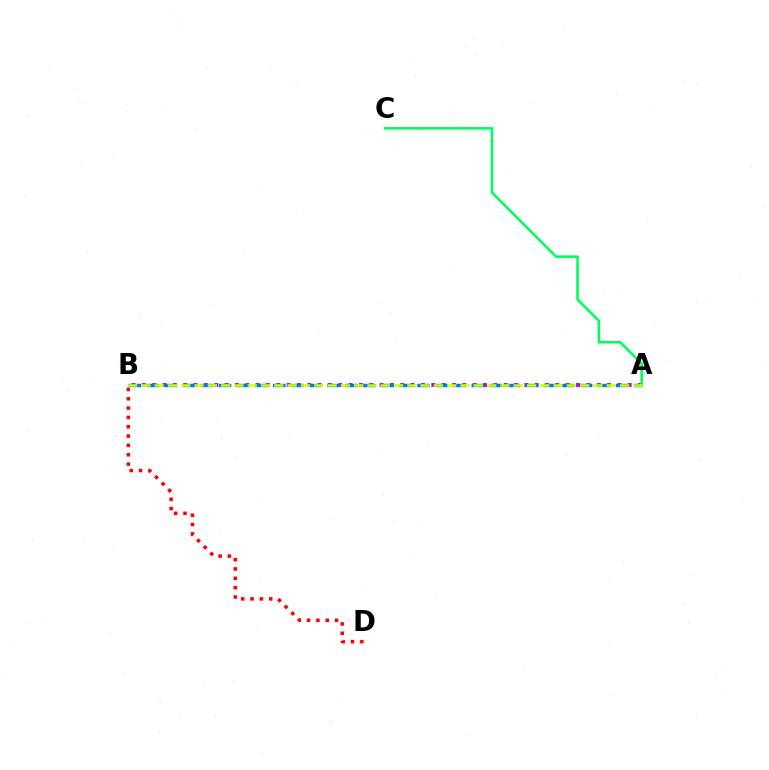{('B', 'D'): [{'color': '#ff0000', 'line_style': 'dotted', 'thickness': 2.54}], ('A', 'B'): [{'color': '#b900ff', 'line_style': 'dotted', 'thickness': 2.81}, {'color': '#0074ff', 'line_style': 'dashed', 'thickness': 2.45}, {'color': '#d1ff00', 'line_style': 'dashed', 'thickness': 1.81}], ('A', 'C'): [{'color': '#00ff5c', 'line_style': 'solid', 'thickness': 1.86}]}